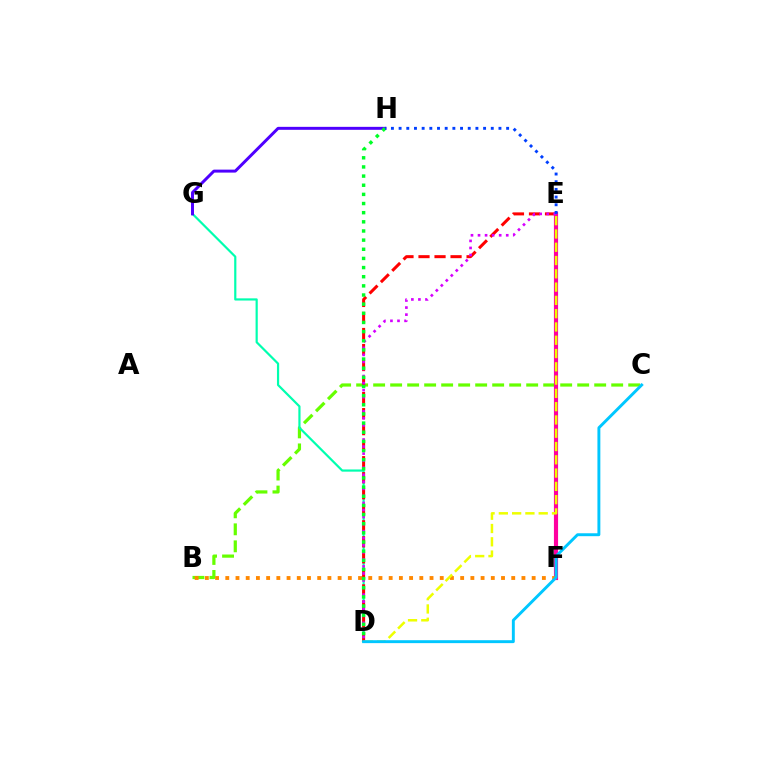{('B', 'C'): [{'color': '#66ff00', 'line_style': 'dashed', 'thickness': 2.31}], ('D', 'G'): [{'color': '#00ffaf', 'line_style': 'solid', 'thickness': 1.58}], ('G', 'H'): [{'color': '#4f00ff', 'line_style': 'solid', 'thickness': 2.14}], ('D', 'E'): [{'color': '#ff0000', 'line_style': 'dashed', 'thickness': 2.18}, {'color': '#d600ff', 'line_style': 'dotted', 'thickness': 1.92}, {'color': '#eeff00', 'line_style': 'dashed', 'thickness': 1.8}], ('E', 'F'): [{'color': '#ff00a0', 'line_style': 'solid', 'thickness': 2.99}], ('B', 'F'): [{'color': '#ff8800', 'line_style': 'dotted', 'thickness': 2.77}], ('D', 'H'): [{'color': '#00ff27', 'line_style': 'dotted', 'thickness': 2.49}], ('E', 'H'): [{'color': '#003fff', 'line_style': 'dotted', 'thickness': 2.09}], ('C', 'D'): [{'color': '#00c7ff', 'line_style': 'solid', 'thickness': 2.1}]}